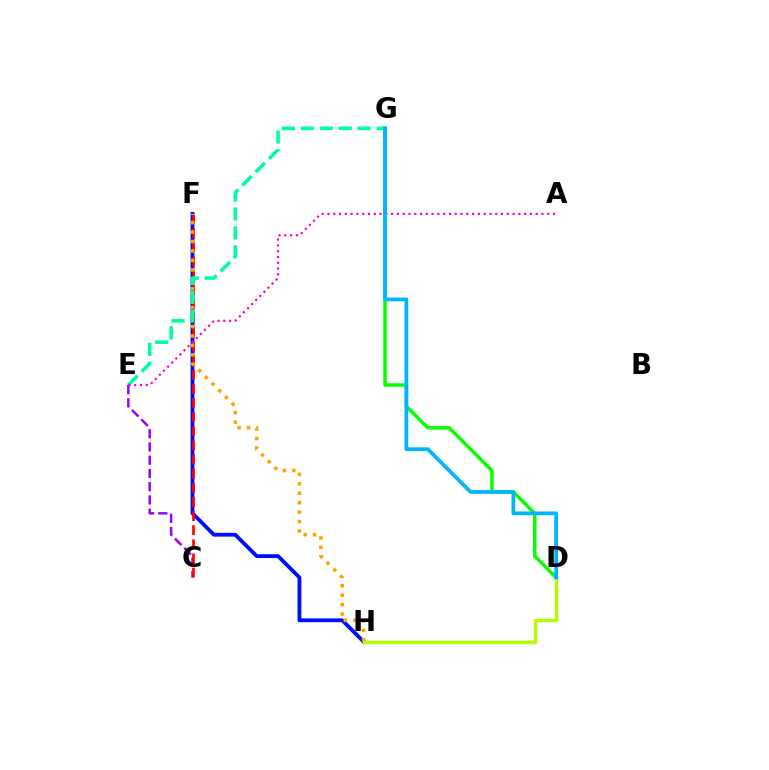{('C', 'E'): [{'color': '#9b00ff', 'line_style': 'dashed', 'thickness': 1.8}], ('F', 'H'): [{'color': '#0010ff', 'line_style': 'solid', 'thickness': 2.76}, {'color': '#ffa500', 'line_style': 'dotted', 'thickness': 2.57}], ('C', 'F'): [{'color': '#ff0000', 'line_style': 'dashed', 'thickness': 1.92}], ('D', 'G'): [{'color': '#08ff00', 'line_style': 'solid', 'thickness': 2.51}, {'color': '#00b5ff', 'line_style': 'solid', 'thickness': 2.69}], ('E', 'G'): [{'color': '#00ff9d', 'line_style': 'dashed', 'thickness': 2.57}], ('A', 'E'): [{'color': '#ff00bd', 'line_style': 'dotted', 'thickness': 1.57}], ('D', 'H'): [{'color': '#b3ff00', 'line_style': 'solid', 'thickness': 2.43}]}